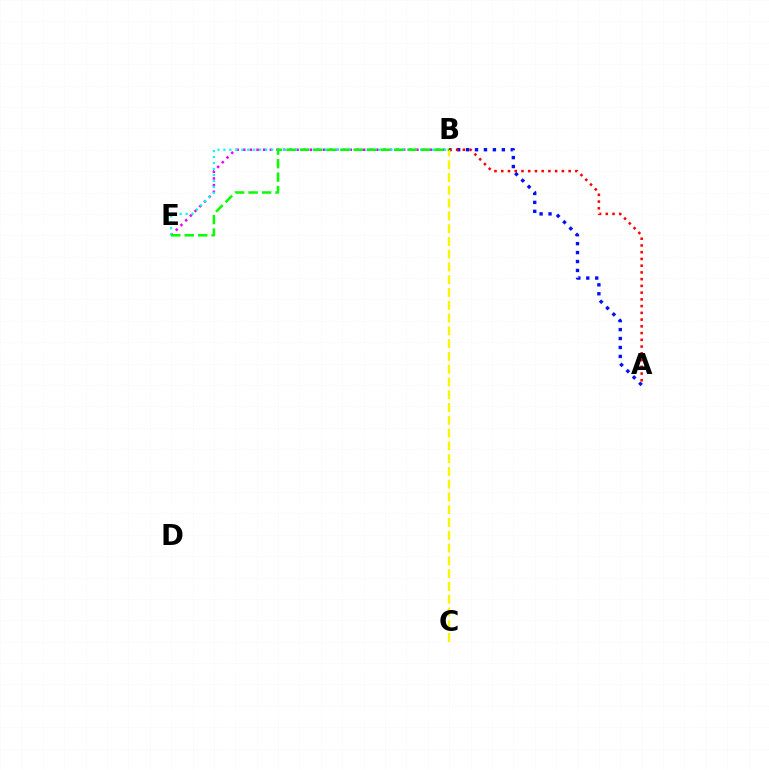{('B', 'E'): [{'color': '#ee00ff', 'line_style': 'dotted', 'thickness': 1.81}, {'color': '#00fff6', 'line_style': 'dotted', 'thickness': 1.62}, {'color': '#08ff00', 'line_style': 'dashed', 'thickness': 1.83}], ('A', 'B'): [{'color': '#0010ff', 'line_style': 'dotted', 'thickness': 2.43}, {'color': '#ff0000', 'line_style': 'dotted', 'thickness': 1.83}], ('B', 'C'): [{'color': '#fcf500', 'line_style': 'dashed', 'thickness': 1.74}]}